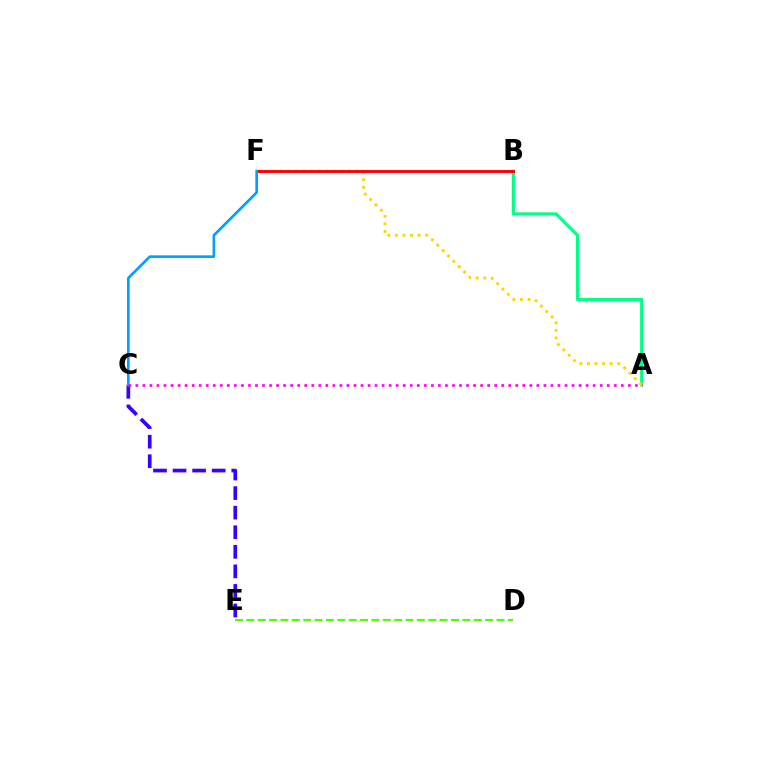{('C', 'E'): [{'color': '#3700ff', 'line_style': 'dashed', 'thickness': 2.66}], ('A', 'B'): [{'color': '#00ff86', 'line_style': 'solid', 'thickness': 2.23}], ('A', 'F'): [{'color': '#ffd500', 'line_style': 'dotted', 'thickness': 2.06}], ('B', 'F'): [{'color': '#ff0000', 'line_style': 'solid', 'thickness': 2.1}], ('C', 'F'): [{'color': '#009eff', 'line_style': 'solid', 'thickness': 1.89}], ('D', 'E'): [{'color': '#4fff00', 'line_style': 'dashed', 'thickness': 1.54}], ('A', 'C'): [{'color': '#ff00ed', 'line_style': 'dotted', 'thickness': 1.91}]}